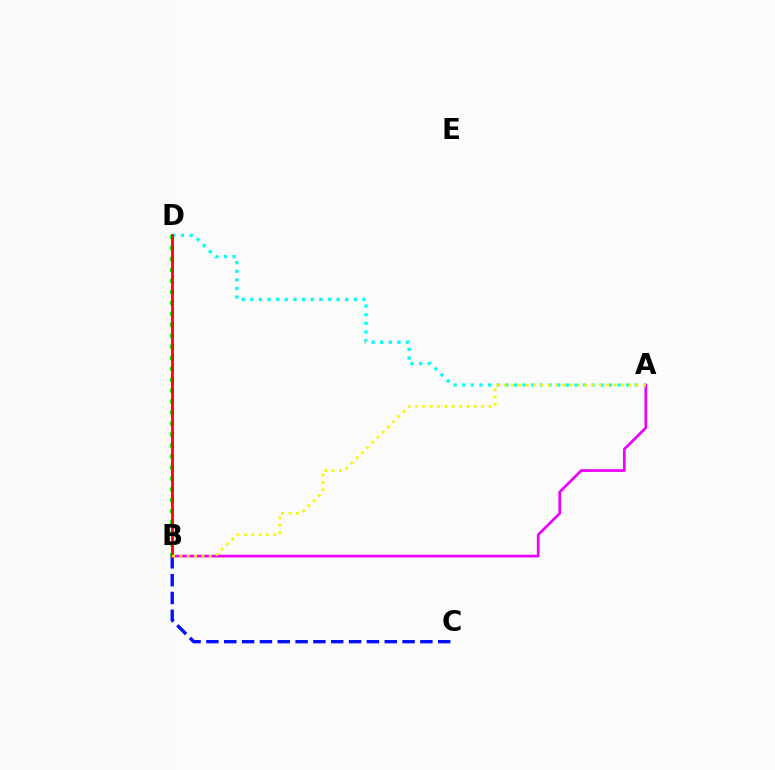{('B', 'D'): [{'color': '#08ff00', 'line_style': 'dotted', 'thickness': 2.98}, {'color': '#ff0000', 'line_style': 'solid', 'thickness': 2.02}], ('B', 'C'): [{'color': '#0010ff', 'line_style': 'dashed', 'thickness': 2.42}], ('A', 'B'): [{'color': '#ee00ff', 'line_style': 'solid', 'thickness': 1.95}, {'color': '#fcf500', 'line_style': 'dotted', 'thickness': 1.99}], ('A', 'D'): [{'color': '#00fff6', 'line_style': 'dotted', 'thickness': 2.35}]}